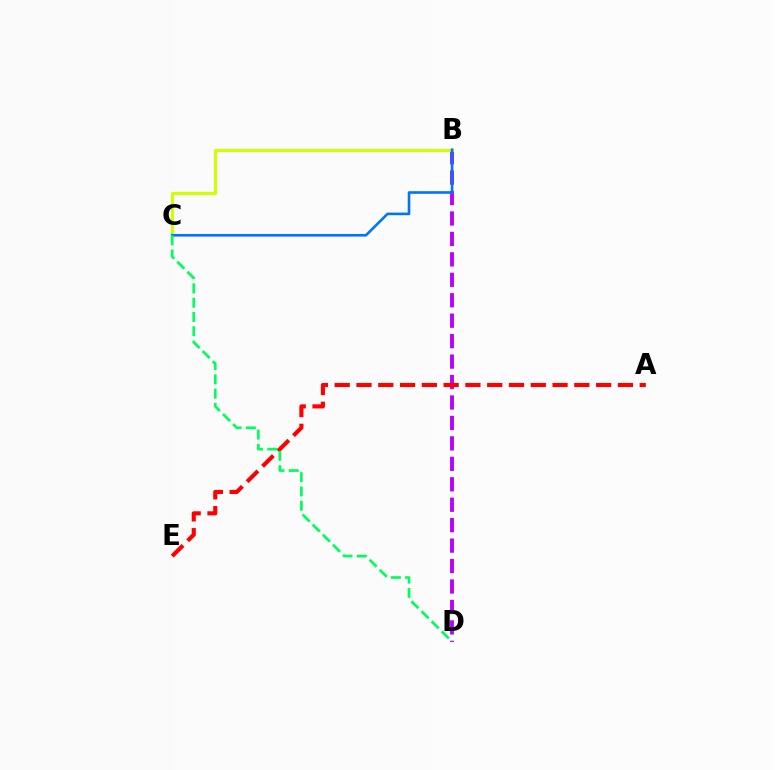{('B', 'D'): [{'color': '#b900ff', 'line_style': 'dashed', 'thickness': 2.78}], ('B', 'C'): [{'color': '#d1ff00', 'line_style': 'solid', 'thickness': 2.25}, {'color': '#0074ff', 'line_style': 'solid', 'thickness': 1.88}], ('A', 'E'): [{'color': '#ff0000', 'line_style': 'dashed', 'thickness': 2.96}], ('C', 'D'): [{'color': '#00ff5c', 'line_style': 'dashed', 'thickness': 1.94}]}